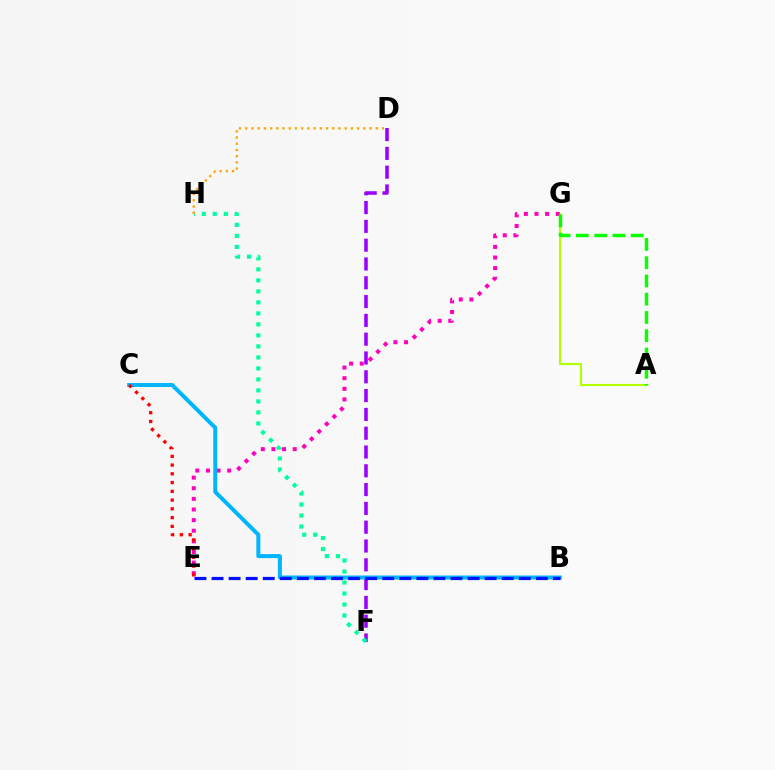{('A', 'G'): [{'color': '#b3ff00', 'line_style': 'solid', 'thickness': 1.53}, {'color': '#08ff00', 'line_style': 'dashed', 'thickness': 2.48}], ('E', 'G'): [{'color': '#ff00bd', 'line_style': 'dotted', 'thickness': 2.89}], ('D', 'F'): [{'color': '#9b00ff', 'line_style': 'dashed', 'thickness': 2.55}], ('F', 'H'): [{'color': '#00ff9d', 'line_style': 'dotted', 'thickness': 2.99}], ('B', 'C'): [{'color': '#00b5ff', 'line_style': 'solid', 'thickness': 2.87}], ('C', 'E'): [{'color': '#ff0000', 'line_style': 'dotted', 'thickness': 2.38}], ('B', 'E'): [{'color': '#0010ff', 'line_style': 'dashed', 'thickness': 2.32}], ('D', 'H'): [{'color': '#ffa500', 'line_style': 'dotted', 'thickness': 1.69}]}